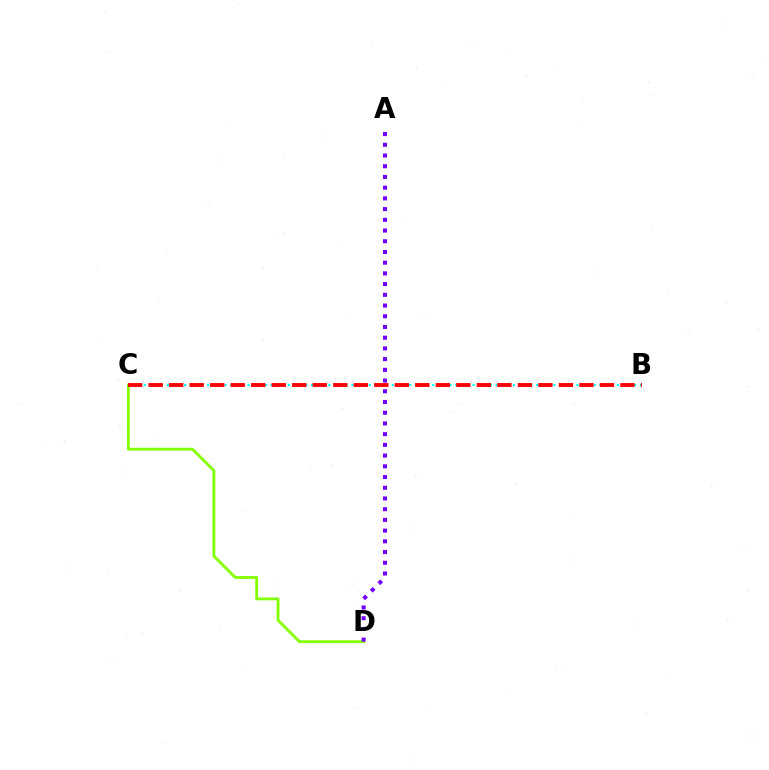{('B', 'C'): [{'color': '#00fff6', 'line_style': 'dotted', 'thickness': 1.57}, {'color': '#ff0000', 'line_style': 'dashed', 'thickness': 2.79}], ('C', 'D'): [{'color': '#84ff00', 'line_style': 'solid', 'thickness': 2.04}], ('A', 'D'): [{'color': '#7200ff', 'line_style': 'dotted', 'thickness': 2.91}]}